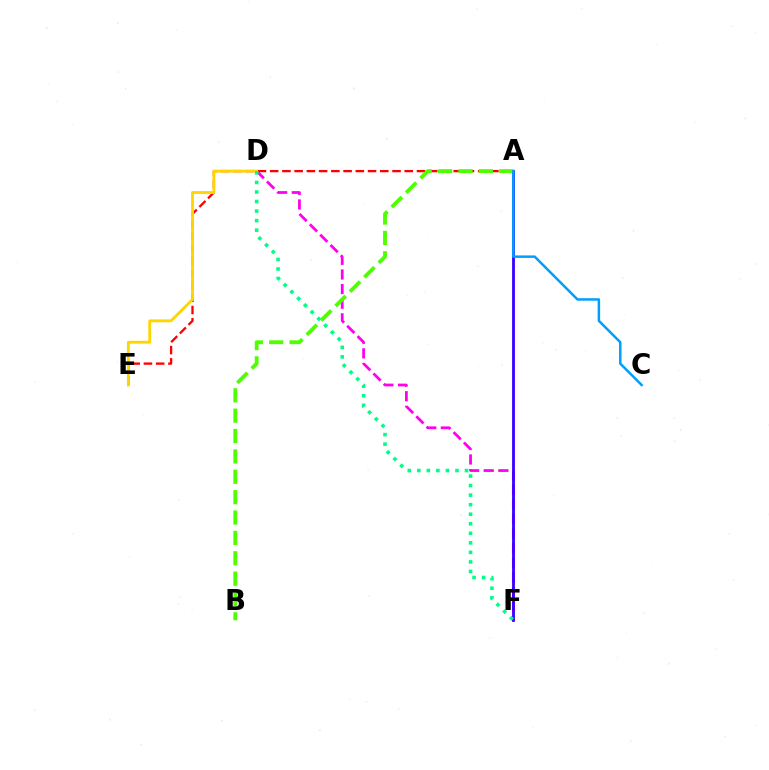{('D', 'F'): [{'color': '#ff00ed', 'line_style': 'dashed', 'thickness': 1.99}, {'color': '#00ff86', 'line_style': 'dotted', 'thickness': 2.59}], ('A', 'F'): [{'color': '#3700ff', 'line_style': 'solid', 'thickness': 2.01}], ('A', 'E'): [{'color': '#ff0000', 'line_style': 'dashed', 'thickness': 1.66}], ('D', 'E'): [{'color': '#ffd500', 'line_style': 'solid', 'thickness': 2.04}], ('A', 'B'): [{'color': '#4fff00', 'line_style': 'dashed', 'thickness': 2.77}], ('A', 'C'): [{'color': '#009eff', 'line_style': 'solid', 'thickness': 1.79}]}